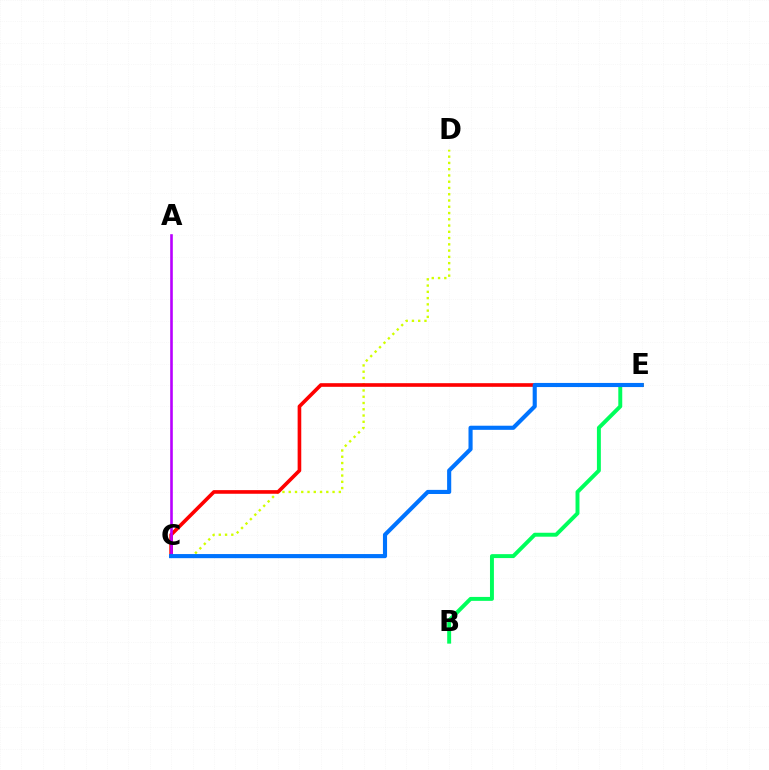{('B', 'E'): [{'color': '#00ff5c', 'line_style': 'solid', 'thickness': 2.83}], ('C', 'D'): [{'color': '#d1ff00', 'line_style': 'dotted', 'thickness': 1.7}], ('C', 'E'): [{'color': '#ff0000', 'line_style': 'solid', 'thickness': 2.61}, {'color': '#0074ff', 'line_style': 'solid', 'thickness': 2.97}], ('A', 'C'): [{'color': '#b900ff', 'line_style': 'solid', 'thickness': 1.89}]}